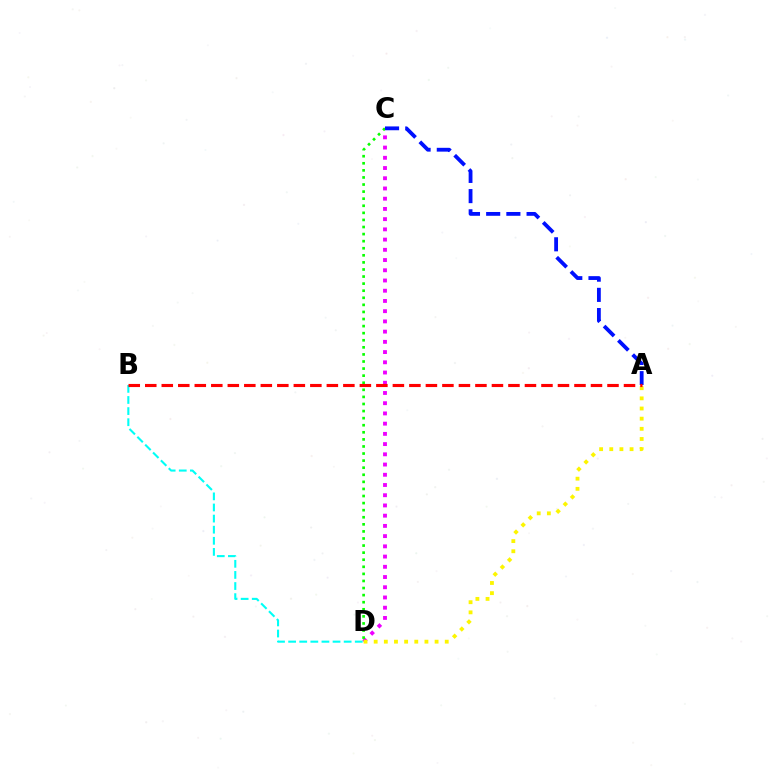{('C', 'D'): [{'color': '#ee00ff', 'line_style': 'dotted', 'thickness': 2.78}, {'color': '#08ff00', 'line_style': 'dotted', 'thickness': 1.92}], ('B', 'D'): [{'color': '#00fff6', 'line_style': 'dashed', 'thickness': 1.51}], ('A', 'C'): [{'color': '#0010ff', 'line_style': 'dashed', 'thickness': 2.74}], ('A', 'D'): [{'color': '#fcf500', 'line_style': 'dotted', 'thickness': 2.76}], ('A', 'B'): [{'color': '#ff0000', 'line_style': 'dashed', 'thickness': 2.24}]}